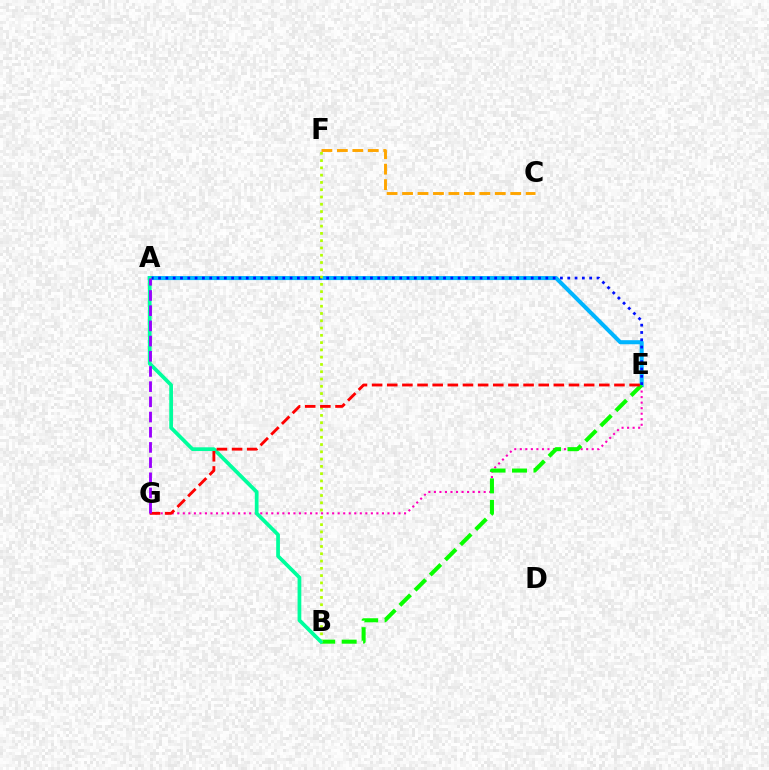{('E', 'G'): [{'color': '#ff00bd', 'line_style': 'dotted', 'thickness': 1.5}, {'color': '#ff0000', 'line_style': 'dashed', 'thickness': 2.06}], ('A', 'E'): [{'color': '#00b5ff', 'line_style': 'solid', 'thickness': 2.92}, {'color': '#0010ff', 'line_style': 'dotted', 'thickness': 1.99}], ('B', 'E'): [{'color': '#08ff00', 'line_style': 'dashed', 'thickness': 2.91}], ('B', 'F'): [{'color': '#b3ff00', 'line_style': 'dotted', 'thickness': 1.98}], ('C', 'F'): [{'color': '#ffa500', 'line_style': 'dashed', 'thickness': 2.1}], ('A', 'B'): [{'color': '#00ff9d', 'line_style': 'solid', 'thickness': 2.69}], ('A', 'G'): [{'color': '#9b00ff', 'line_style': 'dashed', 'thickness': 2.06}]}